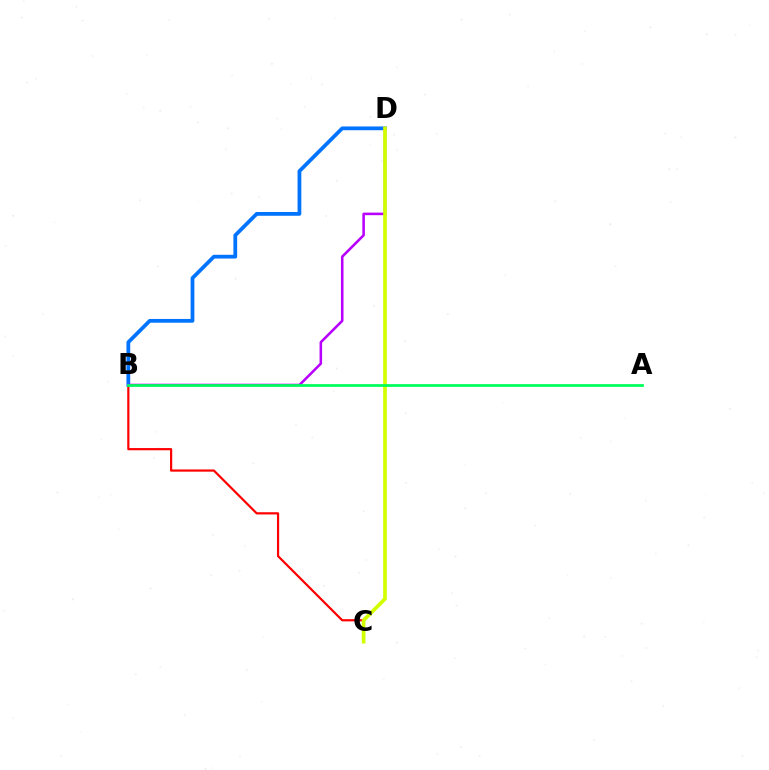{('B', 'C'): [{'color': '#ff0000', 'line_style': 'solid', 'thickness': 1.59}], ('B', 'D'): [{'color': '#0074ff', 'line_style': 'solid', 'thickness': 2.71}, {'color': '#b900ff', 'line_style': 'solid', 'thickness': 1.84}], ('C', 'D'): [{'color': '#d1ff00', 'line_style': 'solid', 'thickness': 2.67}], ('A', 'B'): [{'color': '#00ff5c', 'line_style': 'solid', 'thickness': 1.99}]}